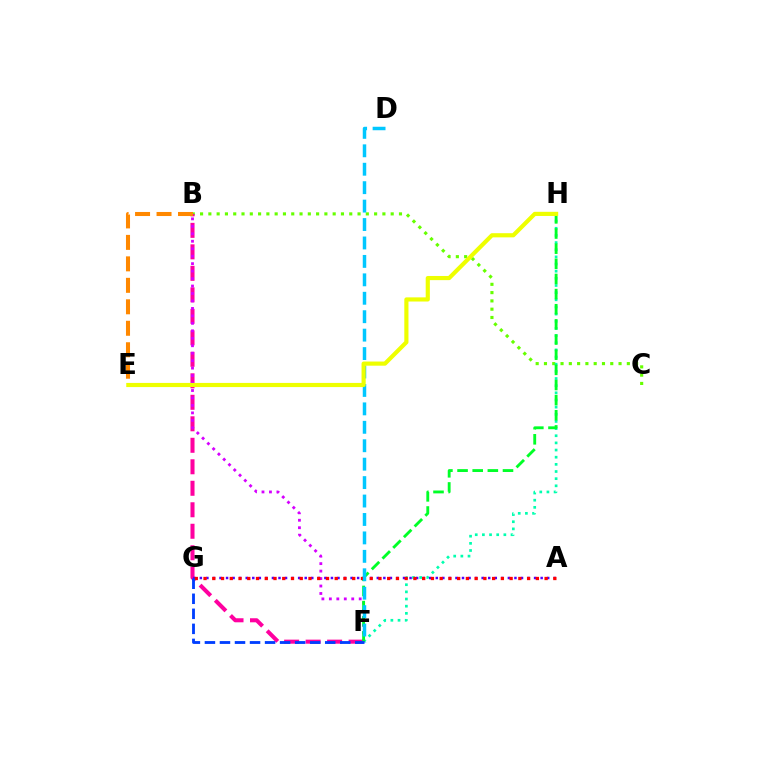{('B', 'C'): [{'color': '#66ff00', 'line_style': 'dotted', 'thickness': 2.25}], ('F', 'H'): [{'color': '#00ffaf', 'line_style': 'dotted', 'thickness': 1.94}, {'color': '#00ff27', 'line_style': 'dashed', 'thickness': 2.06}], ('B', 'F'): [{'color': '#ff00a0', 'line_style': 'dashed', 'thickness': 2.92}, {'color': '#d600ff', 'line_style': 'dotted', 'thickness': 2.03}], ('B', 'E'): [{'color': '#ff8800', 'line_style': 'dashed', 'thickness': 2.92}], ('A', 'G'): [{'color': '#4f00ff', 'line_style': 'dotted', 'thickness': 1.78}, {'color': '#ff0000', 'line_style': 'dotted', 'thickness': 2.38}], ('D', 'F'): [{'color': '#00c7ff', 'line_style': 'dashed', 'thickness': 2.5}], ('E', 'H'): [{'color': '#eeff00', 'line_style': 'solid', 'thickness': 2.99}], ('F', 'G'): [{'color': '#003fff', 'line_style': 'dashed', 'thickness': 2.04}]}